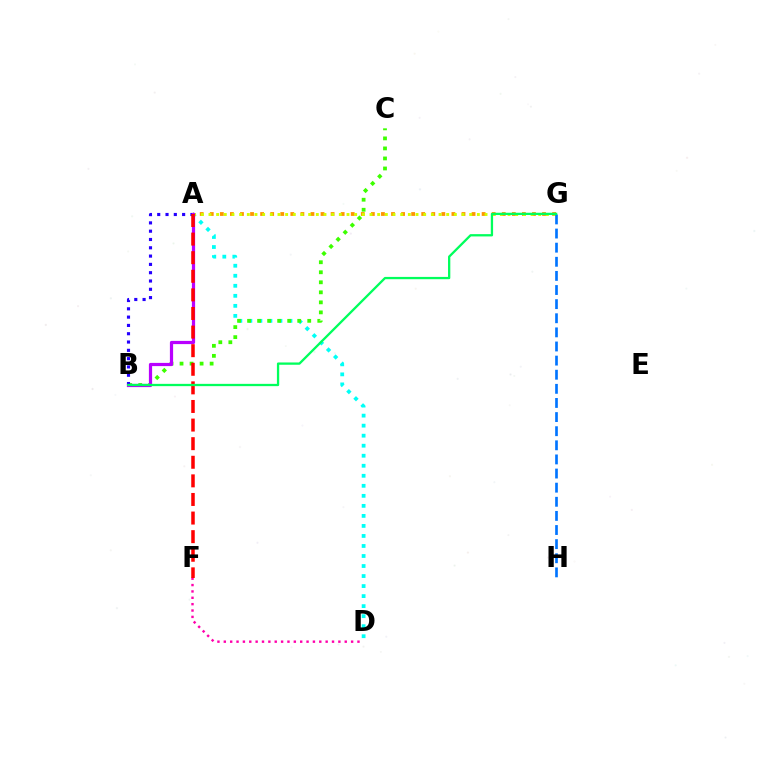{('A', 'D'): [{'color': '#00fff6', 'line_style': 'dotted', 'thickness': 2.72}], ('B', 'C'): [{'color': '#3dff00', 'line_style': 'dotted', 'thickness': 2.72}], ('A', 'B'): [{'color': '#2500ff', 'line_style': 'dotted', 'thickness': 2.26}, {'color': '#b900ff', 'line_style': 'solid', 'thickness': 2.31}], ('A', 'G'): [{'color': '#ff9400', 'line_style': 'dotted', 'thickness': 2.74}, {'color': '#d1ff00', 'line_style': 'dotted', 'thickness': 2.08}], ('D', 'F'): [{'color': '#ff00ac', 'line_style': 'dotted', 'thickness': 1.73}], ('G', 'H'): [{'color': '#0074ff', 'line_style': 'dashed', 'thickness': 1.92}], ('A', 'F'): [{'color': '#ff0000', 'line_style': 'dashed', 'thickness': 2.53}], ('B', 'G'): [{'color': '#00ff5c', 'line_style': 'solid', 'thickness': 1.65}]}